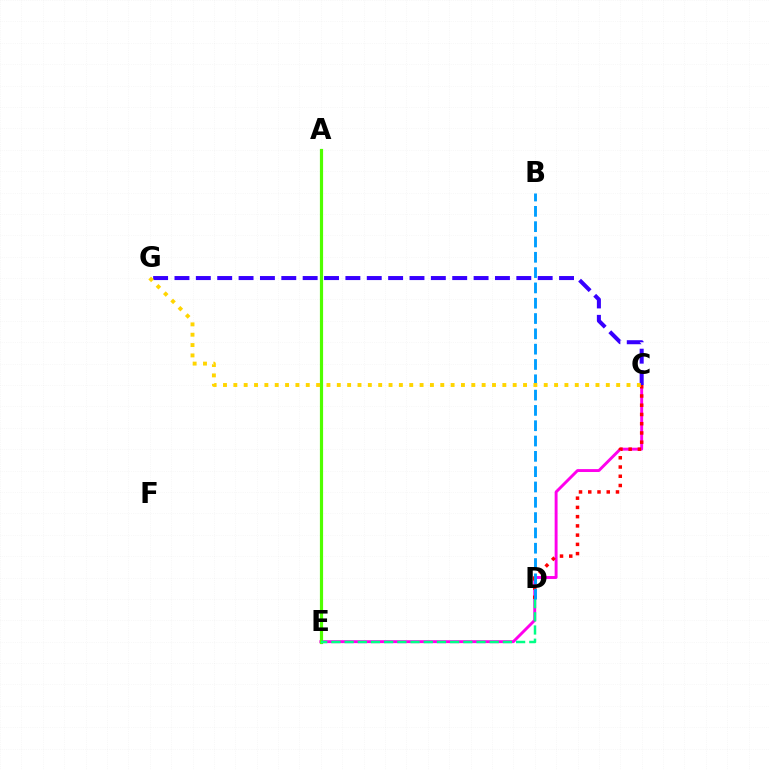{('C', 'E'): [{'color': '#ff00ed', 'line_style': 'solid', 'thickness': 2.1}], ('A', 'E'): [{'color': '#4fff00', 'line_style': 'solid', 'thickness': 2.3}], ('D', 'E'): [{'color': '#00ff86', 'line_style': 'dashed', 'thickness': 1.79}], ('C', 'D'): [{'color': '#ff0000', 'line_style': 'dotted', 'thickness': 2.51}], ('C', 'G'): [{'color': '#3700ff', 'line_style': 'dashed', 'thickness': 2.9}, {'color': '#ffd500', 'line_style': 'dotted', 'thickness': 2.81}], ('B', 'D'): [{'color': '#009eff', 'line_style': 'dashed', 'thickness': 2.08}]}